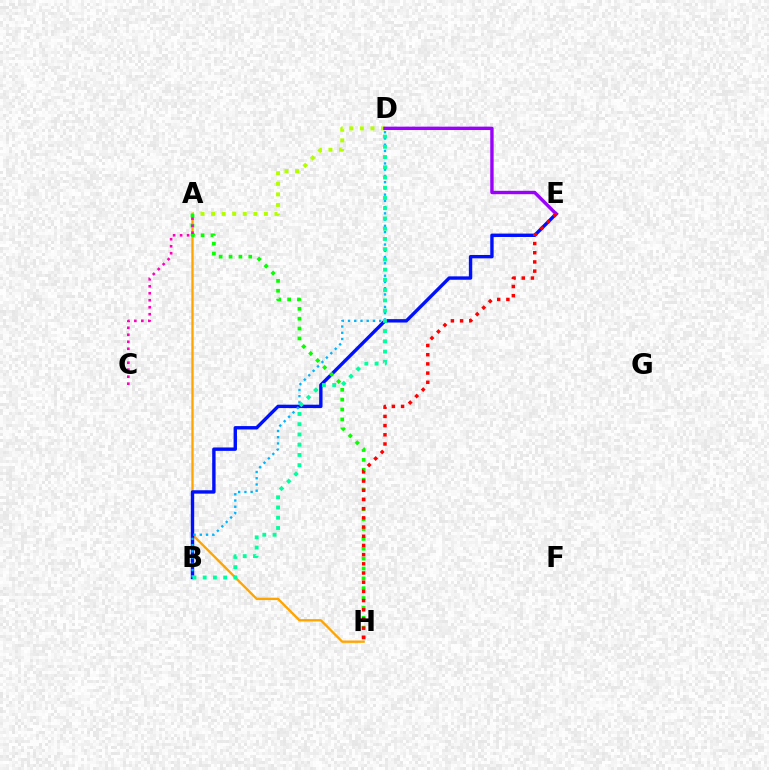{('A', 'D'): [{'color': '#b3ff00', 'line_style': 'dotted', 'thickness': 2.87}], ('A', 'H'): [{'color': '#ffa500', 'line_style': 'solid', 'thickness': 1.69}, {'color': '#08ff00', 'line_style': 'dotted', 'thickness': 2.68}], ('B', 'E'): [{'color': '#0010ff', 'line_style': 'solid', 'thickness': 2.44}], ('D', 'E'): [{'color': '#9b00ff', 'line_style': 'solid', 'thickness': 2.44}], ('B', 'D'): [{'color': '#00b5ff', 'line_style': 'dotted', 'thickness': 1.69}, {'color': '#00ff9d', 'line_style': 'dotted', 'thickness': 2.78}], ('A', 'C'): [{'color': '#ff00bd', 'line_style': 'dotted', 'thickness': 1.9}], ('E', 'H'): [{'color': '#ff0000', 'line_style': 'dotted', 'thickness': 2.5}]}